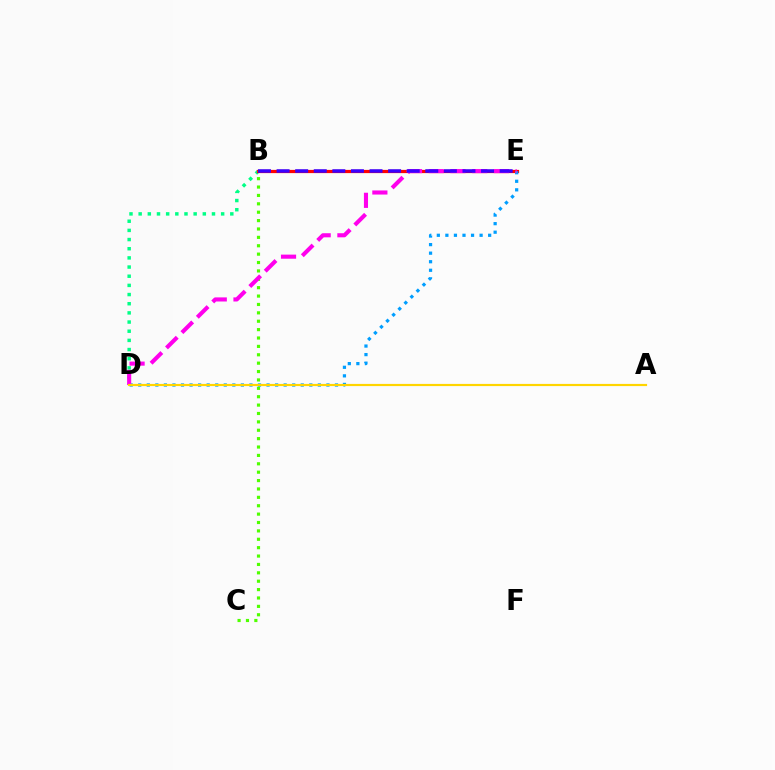{('B', 'D'): [{'color': '#00ff86', 'line_style': 'dotted', 'thickness': 2.49}], ('B', 'E'): [{'color': '#ff0000', 'line_style': 'solid', 'thickness': 2.31}, {'color': '#3700ff', 'line_style': 'dashed', 'thickness': 2.53}], ('B', 'C'): [{'color': '#4fff00', 'line_style': 'dotted', 'thickness': 2.28}], ('D', 'E'): [{'color': '#009eff', 'line_style': 'dotted', 'thickness': 2.32}, {'color': '#ff00ed', 'line_style': 'dashed', 'thickness': 2.95}], ('A', 'D'): [{'color': '#ffd500', 'line_style': 'solid', 'thickness': 1.57}]}